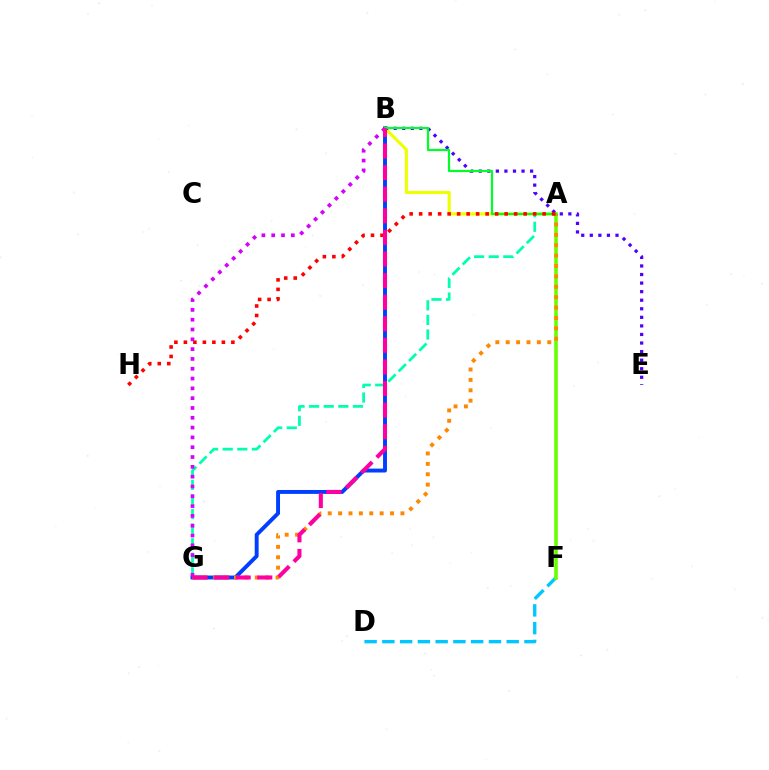{('A', 'G'): [{'color': '#00ffaf', 'line_style': 'dashed', 'thickness': 1.98}, {'color': '#ff8800', 'line_style': 'dotted', 'thickness': 2.82}], ('D', 'F'): [{'color': '#00c7ff', 'line_style': 'dashed', 'thickness': 2.41}], ('A', 'B'): [{'color': '#eeff00', 'line_style': 'solid', 'thickness': 2.23}, {'color': '#00ff27', 'line_style': 'solid', 'thickness': 1.58}], ('B', 'E'): [{'color': '#4f00ff', 'line_style': 'dotted', 'thickness': 2.33}], ('A', 'F'): [{'color': '#66ff00', 'line_style': 'solid', 'thickness': 2.57}], ('B', 'G'): [{'color': '#003fff', 'line_style': 'solid', 'thickness': 2.82}, {'color': '#d600ff', 'line_style': 'dotted', 'thickness': 2.67}, {'color': '#ff00a0', 'line_style': 'dashed', 'thickness': 2.93}], ('A', 'H'): [{'color': '#ff0000', 'line_style': 'dotted', 'thickness': 2.58}]}